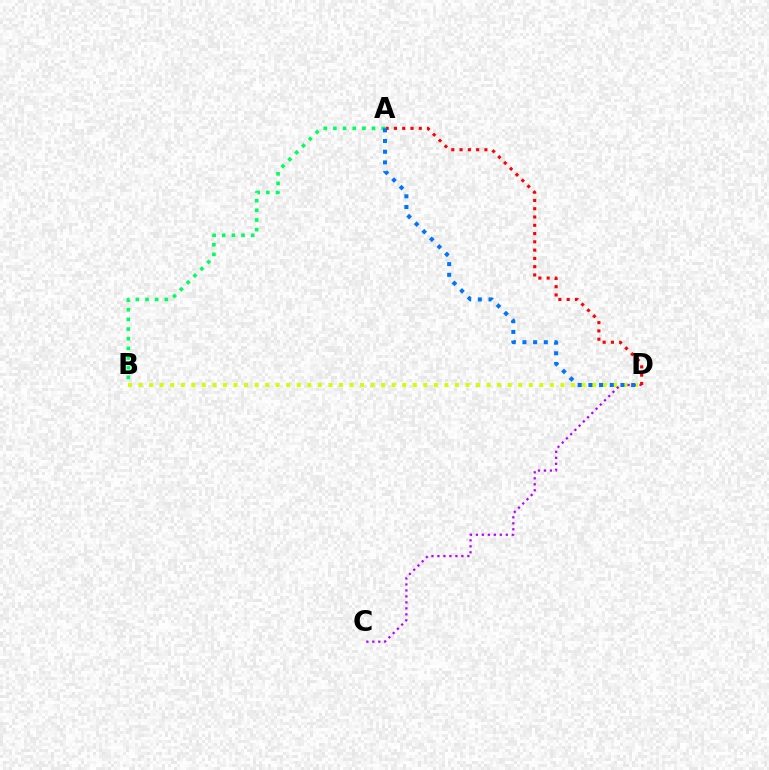{('B', 'D'): [{'color': '#d1ff00', 'line_style': 'dotted', 'thickness': 2.87}], ('A', 'B'): [{'color': '#00ff5c', 'line_style': 'dotted', 'thickness': 2.62}], ('C', 'D'): [{'color': '#b900ff', 'line_style': 'dotted', 'thickness': 1.63}], ('A', 'D'): [{'color': '#ff0000', 'line_style': 'dotted', 'thickness': 2.25}, {'color': '#0074ff', 'line_style': 'dotted', 'thickness': 2.9}]}